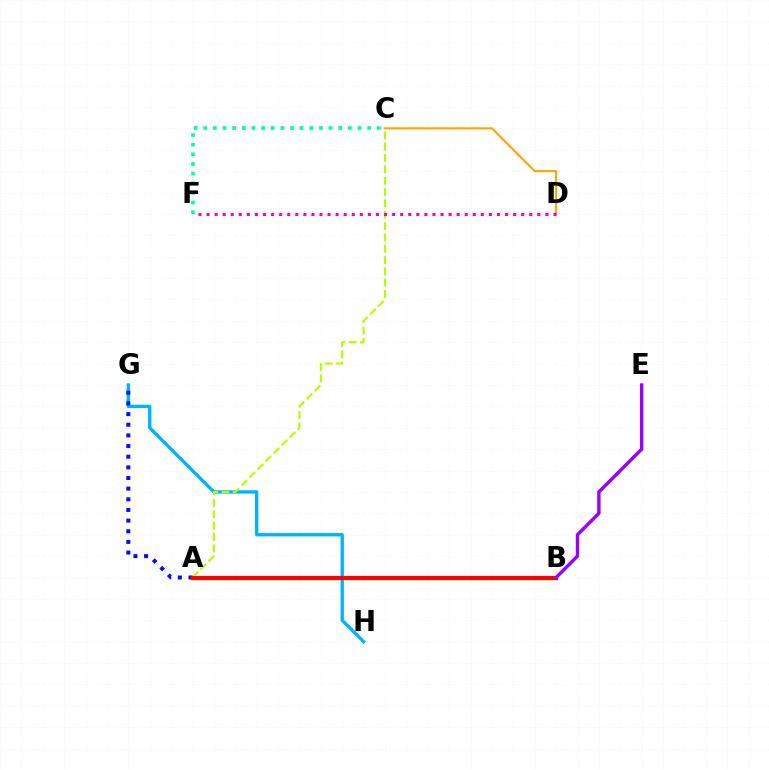{('C', 'D'): [{'color': '#ffa500', 'line_style': 'solid', 'thickness': 1.5}], ('G', 'H'): [{'color': '#00b5ff', 'line_style': 'solid', 'thickness': 2.41}], ('A', 'B'): [{'color': '#08ff00', 'line_style': 'solid', 'thickness': 2.46}, {'color': '#ff0000', 'line_style': 'solid', 'thickness': 2.98}], ('A', 'C'): [{'color': '#b3ff00', 'line_style': 'dashed', 'thickness': 1.54}], ('C', 'F'): [{'color': '#00ff9d', 'line_style': 'dotted', 'thickness': 2.62}], ('A', 'G'): [{'color': '#0010ff', 'line_style': 'dotted', 'thickness': 2.89}], ('D', 'F'): [{'color': '#ff00bd', 'line_style': 'dotted', 'thickness': 2.19}], ('B', 'E'): [{'color': '#9b00ff', 'line_style': 'solid', 'thickness': 2.45}]}